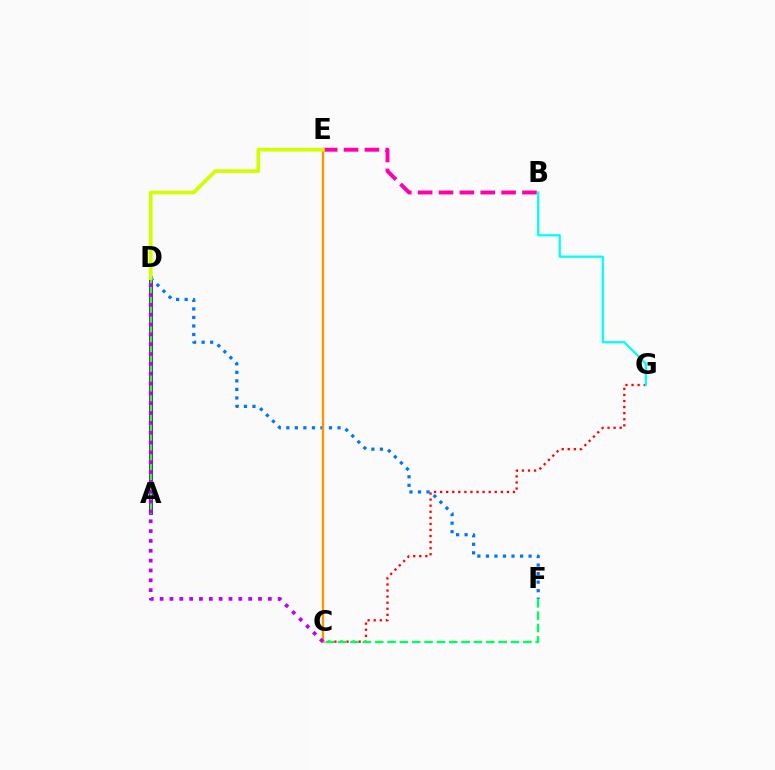{('B', 'E'): [{'color': '#ff00ac', 'line_style': 'dashed', 'thickness': 2.83}], ('A', 'D'): [{'color': '#2500ff', 'line_style': 'solid', 'thickness': 2.7}, {'color': '#3dff00', 'line_style': 'solid', 'thickness': 1.63}], ('C', 'G'): [{'color': '#ff0000', 'line_style': 'dotted', 'thickness': 1.65}], ('D', 'F'): [{'color': '#0074ff', 'line_style': 'dotted', 'thickness': 2.32}], ('C', 'E'): [{'color': '#ff9400', 'line_style': 'solid', 'thickness': 1.68}], ('D', 'E'): [{'color': '#d1ff00', 'line_style': 'solid', 'thickness': 2.65}], ('C', 'D'): [{'color': '#b900ff', 'line_style': 'dotted', 'thickness': 2.67}], ('B', 'G'): [{'color': '#00fff6', 'line_style': 'solid', 'thickness': 1.61}], ('C', 'F'): [{'color': '#00ff5c', 'line_style': 'dashed', 'thickness': 1.68}]}